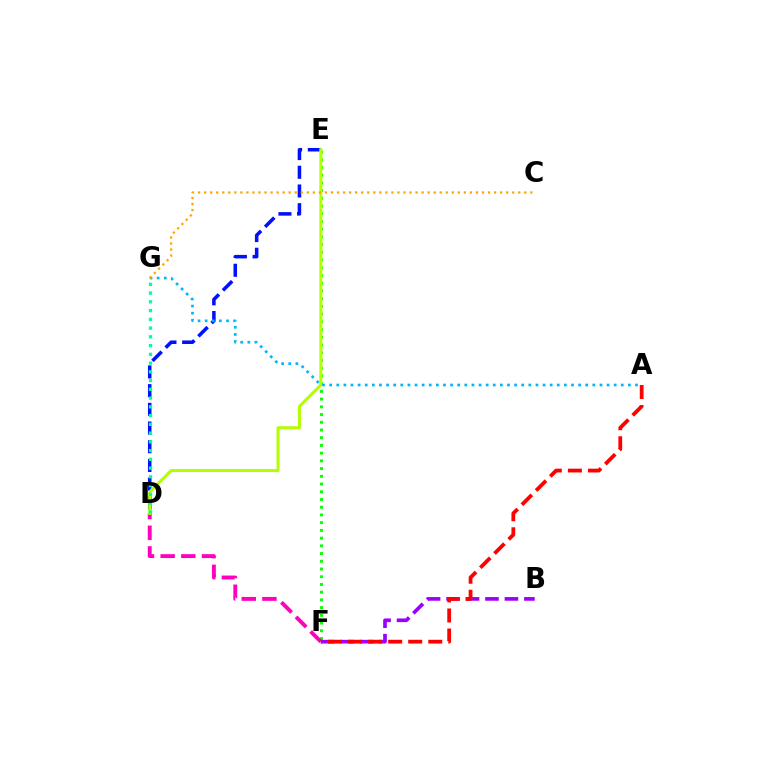{('D', 'E'): [{'color': '#0010ff', 'line_style': 'dashed', 'thickness': 2.54}, {'color': '#b3ff00', 'line_style': 'solid', 'thickness': 2.19}], ('E', 'F'): [{'color': '#08ff00', 'line_style': 'dotted', 'thickness': 2.1}], ('B', 'F'): [{'color': '#9b00ff', 'line_style': 'dashed', 'thickness': 2.64}], ('D', 'F'): [{'color': '#ff00bd', 'line_style': 'dashed', 'thickness': 2.8}], ('A', 'G'): [{'color': '#00b5ff', 'line_style': 'dotted', 'thickness': 1.93}], ('A', 'F'): [{'color': '#ff0000', 'line_style': 'dashed', 'thickness': 2.72}], ('C', 'G'): [{'color': '#ffa500', 'line_style': 'dotted', 'thickness': 1.64}], ('D', 'G'): [{'color': '#00ff9d', 'line_style': 'dotted', 'thickness': 2.38}]}